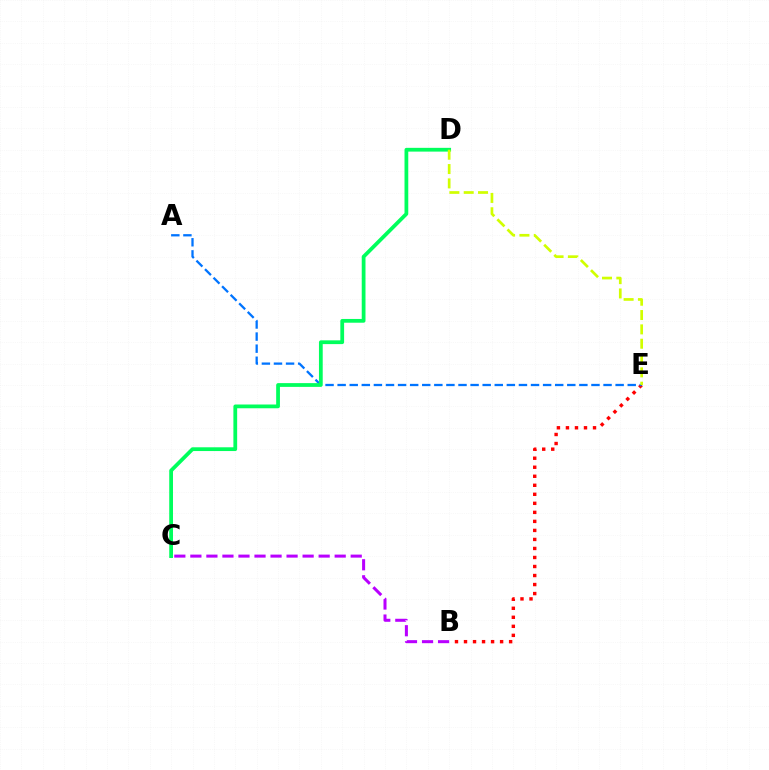{('B', 'C'): [{'color': '#b900ff', 'line_style': 'dashed', 'thickness': 2.18}], ('B', 'E'): [{'color': '#ff0000', 'line_style': 'dotted', 'thickness': 2.45}], ('A', 'E'): [{'color': '#0074ff', 'line_style': 'dashed', 'thickness': 1.64}], ('C', 'D'): [{'color': '#00ff5c', 'line_style': 'solid', 'thickness': 2.71}], ('D', 'E'): [{'color': '#d1ff00', 'line_style': 'dashed', 'thickness': 1.95}]}